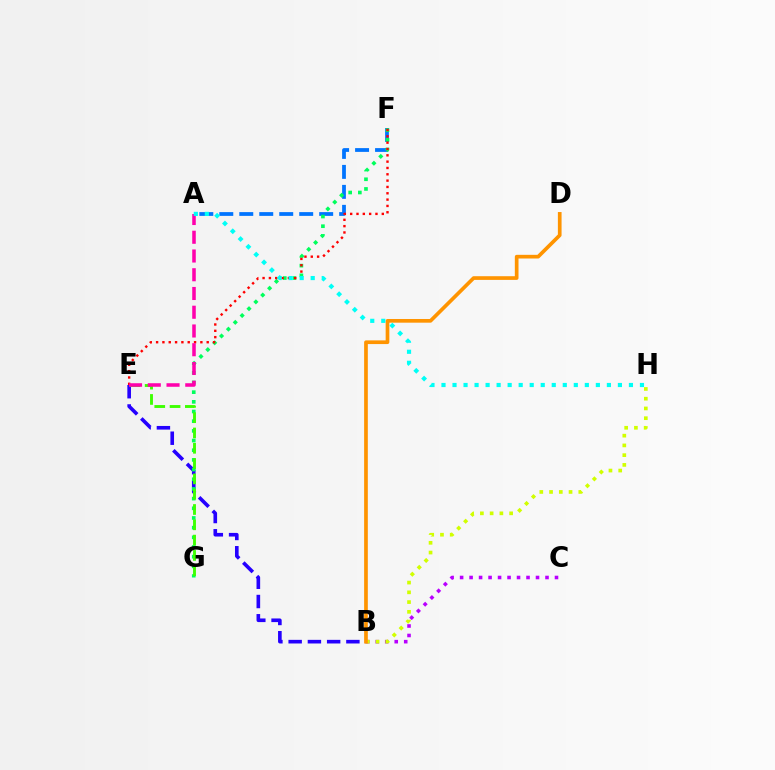{('B', 'C'): [{'color': '#b900ff', 'line_style': 'dotted', 'thickness': 2.58}], ('B', 'H'): [{'color': '#d1ff00', 'line_style': 'dotted', 'thickness': 2.65}], ('A', 'F'): [{'color': '#0074ff', 'line_style': 'dashed', 'thickness': 2.71}], ('B', 'E'): [{'color': '#2500ff', 'line_style': 'dashed', 'thickness': 2.61}], ('B', 'D'): [{'color': '#ff9400', 'line_style': 'solid', 'thickness': 2.65}], ('F', 'G'): [{'color': '#00ff5c', 'line_style': 'dotted', 'thickness': 2.63}], ('E', 'G'): [{'color': '#3dff00', 'line_style': 'dashed', 'thickness': 2.08}], ('E', 'F'): [{'color': '#ff0000', 'line_style': 'dotted', 'thickness': 1.72}], ('A', 'E'): [{'color': '#ff00ac', 'line_style': 'dashed', 'thickness': 2.55}], ('A', 'H'): [{'color': '#00fff6', 'line_style': 'dotted', 'thickness': 3.0}]}